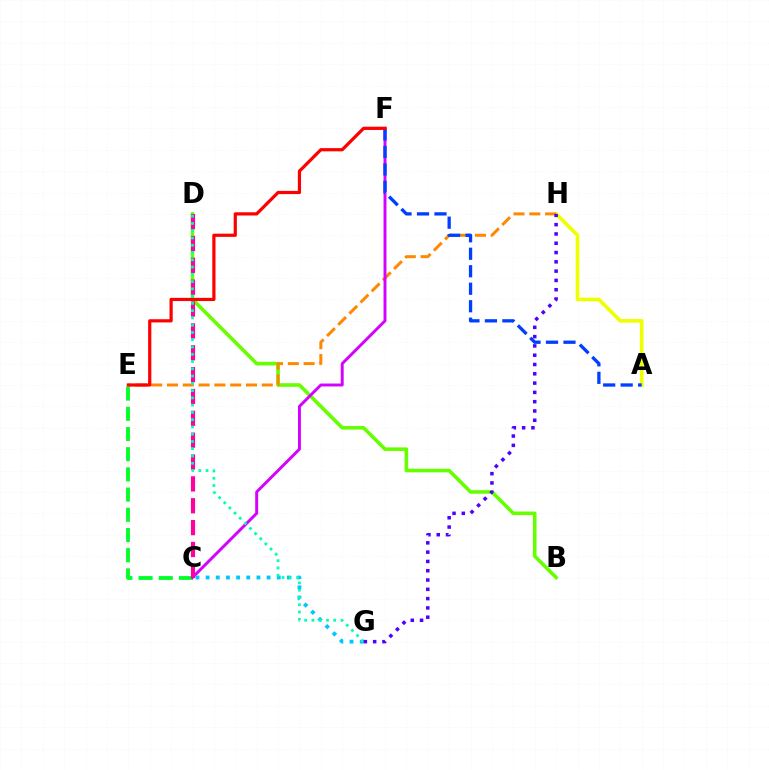{('B', 'D'): [{'color': '#66ff00', 'line_style': 'solid', 'thickness': 2.59}], ('A', 'H'): [{'color': '#eeff00', 'line_style': 'solid', 'thickness': 2.62}], ('E', 'H'): [{'color': '#ff8800', 'line_style': 'dashed', 'thickness': 2.15}], ('C', 'E'): [{'color': '#00ff27', 'line_style': 'dashed', 'thickness': 2.74}], ('C', 'F'): [{'color': '#d600ff', 'line_style': 'solid', 'thickness': 2.11}], ('C', 'D'): [{'color': '#ff00a0', 'line_style': 'dashed', 'thickness': 2.97}], ('C', 'G'): [{'color': '#00c7ff', 'line_style': 'dotted', 'thickness': 2.76}], ('D', 'G'): [{'color': '#00ffaf', 'line_style': 'dotted', 'thickness': 1.97}], ('A', 'F'): [{'color': '#003fff', 'line_style': 'dashed', 'thickness': 2.38}], ('E', 'F'): [{'color': '#ff0000', 'line_style': 'solid', 'thickness': 2.31}], ('G', 'H'): [{'color': '#4f00ff', 'line_style': 'dotted', 'thickness': 2.53}]}